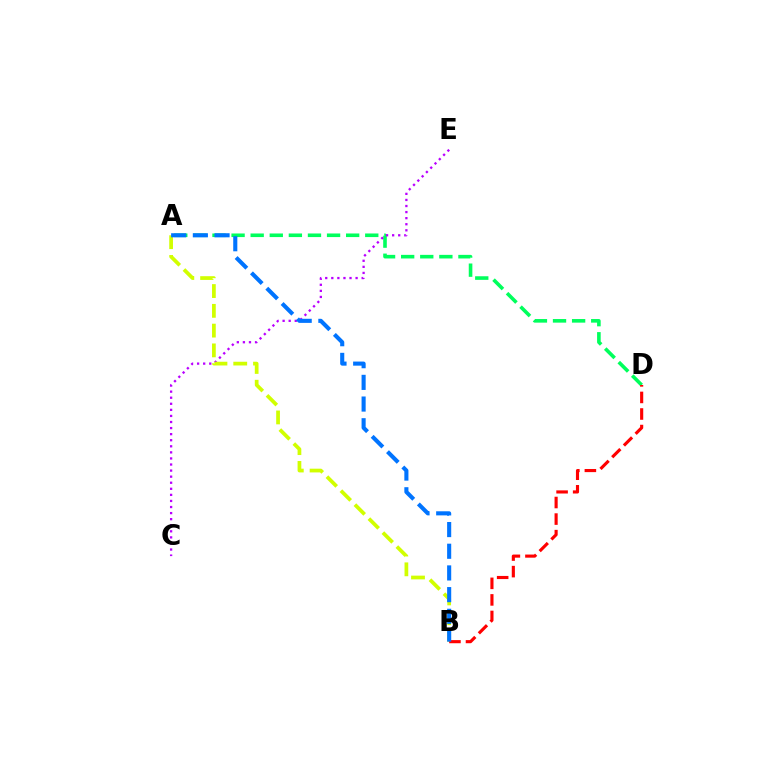{('A', 'D'): [{'color': '#00ff5c', 'line_style': 'dashed', 'thickness': 2.59}], ('C', 'E'): [{'color': '#b900ff', 'line_style': 'dotted', 'thickness': 1.65}], ('A', 'B'): [{'color': '#d1ff00', 'line_style': 'dashed', 'thickness': 2.69}, {'color': '#0074ff', 'line_style': 'dashed', 'thickness': 2.95}], ('B', 'D'): [{'color': '#ff0000', 'line_style': 'dashed', 'thickness': 2.25}]}